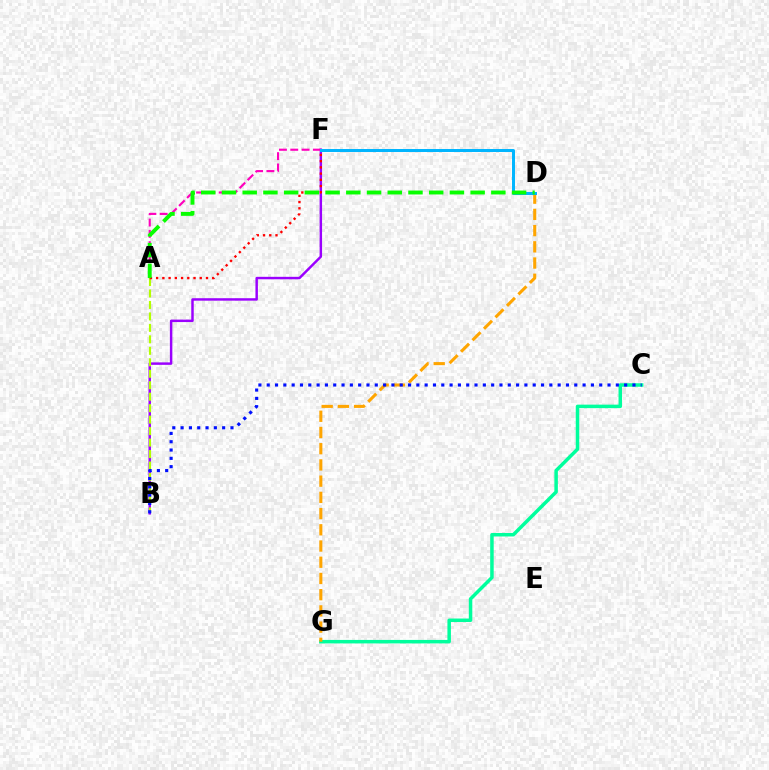{('C', 'G'): [{'color': '#00ff9d', 'line_style': 'solid', 'thickness': 2.51}], ('B', 'F'): [{'color': '#9b00ff', 'line_style': 'solid', 'thickness': 1.77}], ('D', 'G'): [{'color': '#ffa500', 'line_style': 'dashed', 'thickness': 2.2}], ('A', 'F'): [{'color': '#ff00bd', 'line_style': 'dashed', 'thickness': 1.54}, {'color': '#ff0000', 'line_style': 'dotted', 'thickness': 1.69}], ('A', 'B'): [{'color': '#b3ff00', 'line_style': 'dashed', 'thickness': 1.56}], ('B', 'C'): [{'color': '#0010ff', 'line_style': 'dotted', 'thickness': 2.26}], ('D', 'F'): [{'color': '#00b5ff', 'line_style': 'solid', 'thickness': 2.15}], ('A', 'D'): [{'color': '#08ff00', 'line_style': 'dashed', 'thickness': 2.82}]}